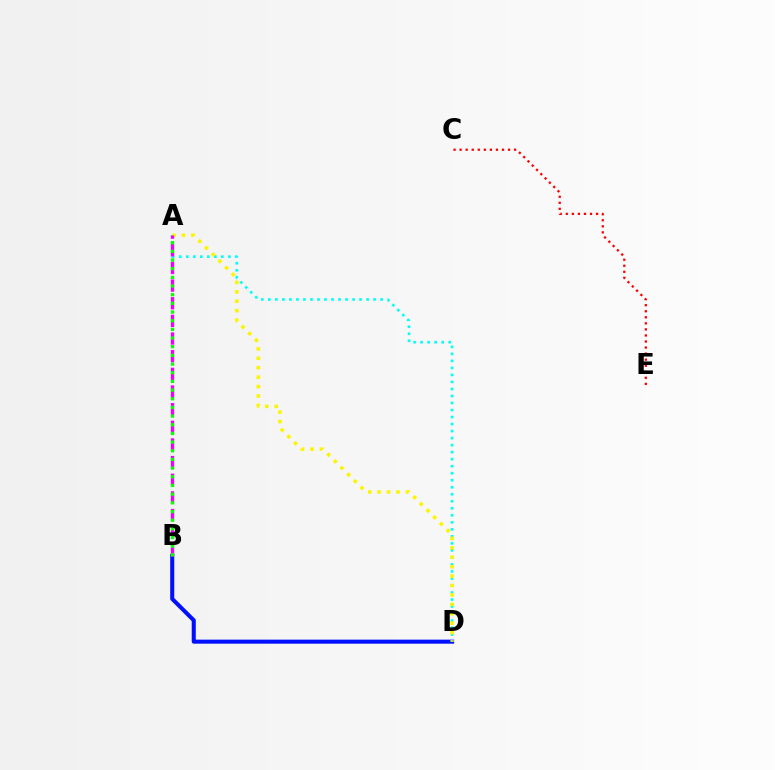{('C', 'E'): [{'color': '#ff0000', 'line_style': 'dotted', 'thickness': 1.64}], ('B', 'D'): [{'color': '#0010ff', 'line_style': 'solid', 'thickness': 2.91}], ('A', 'D'): [{'color': '#00fff6', 'line_style': 'dotted', 'thickness': 1.91}, {'color': '#fcf500', 'line_style': 'dotted', 'thickness': 2.56}], ('A', 'B'): [{'color': '#ee00ff', 'line_style': 'dashed', 'thickness': 2.4}, {'color': '#08ff00', 'line_style': 'dotted', 'thickness': 2.36}]}